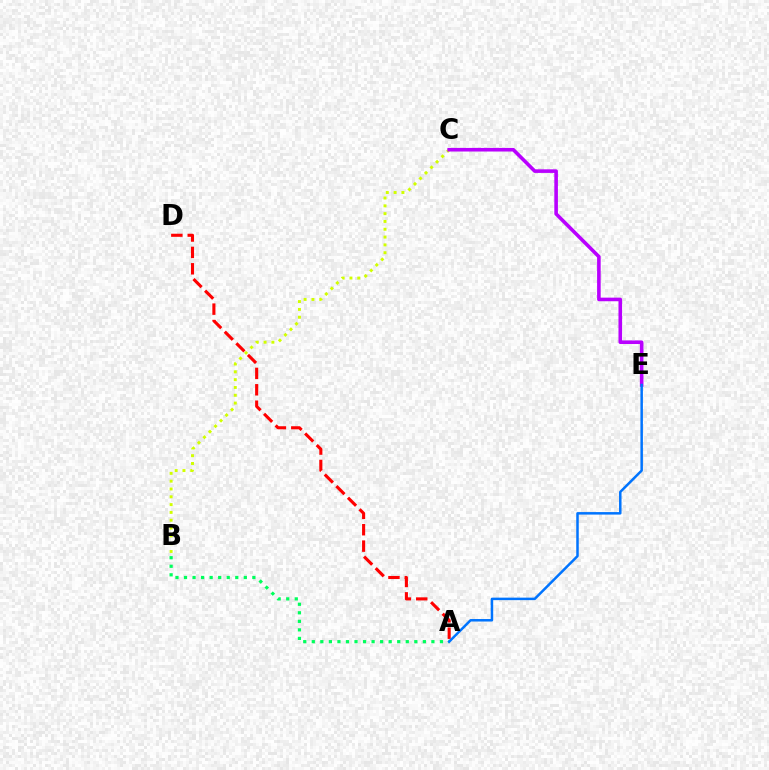{('A', 'B'): [{'color': '#00ff5c', 'line_style': 'dotted', 'thickness': 2.32}], ('B', 'C'): [{'color': '#d1ff00', 'line_style': 'dotted', 'thickness': 2.12}], ('A', 'D'): [{'color': '#ff0000', 'line_style': 'dashed', 'thickness': 2.23}], ('C', 'E'): [{'color': '#b900ff', 'line_style': 'solid', 'thickness': 2.59}], ('A', 'E'): [{'color': '#0074ff', 'line_style': 'solid', 'thickness': 1.8}]}